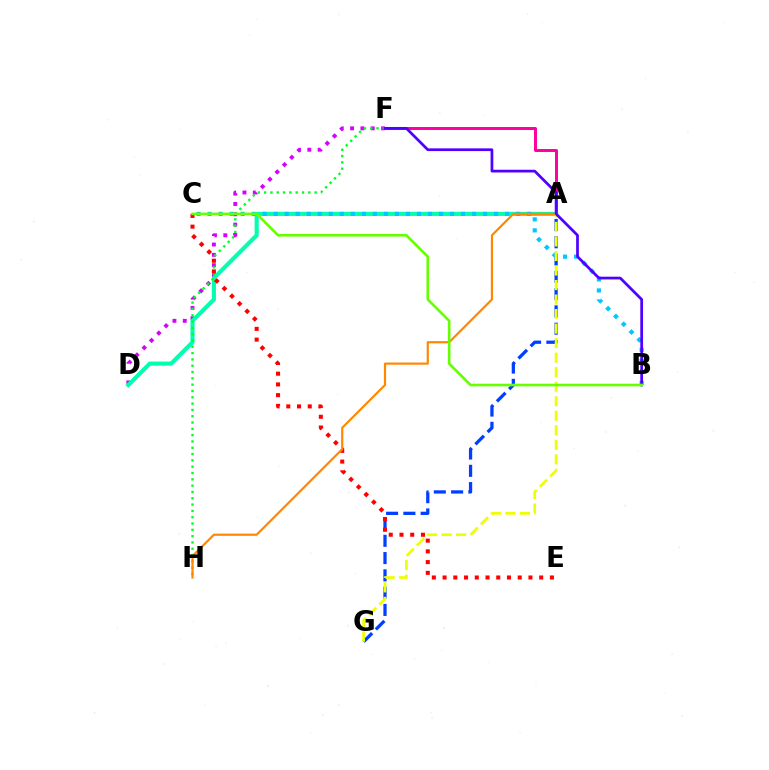{('A', 'G'): [{'color': '#003fff', 'line_style': 'dashed', 'thickness': 2.35}, {'color': '#eeff00', 'line_style': 'dashed', 'thickness': 1.97}], ('D', 'F'): [{'color': '#d600ff', 'line_style': 'dotted', 'thickness': 2.8}], ('A', 'D'): [{'color': '#00ffaf', 'line_style': 'solid', 'thickness': 2.95}], ('B', 'C'): [{'color': '#00c7ff', 'line_style': 'dotted', 'thickness': 2.99}, {'color': '#66ff00', 'line_style': 'solid', 'thickness': 1.88}], ('A', 'F'): [{'color': '#ff00a0', 'line_style': 'solid', 'thickness': 2.14}], ('F', 'H'): [{'color': '#00ff27', 'line_style': 'dotted', 'thickness': 1.71}], ('C', 'E'): [{'color': '#ff0000', 'line_style': 'dotted', 'thickness': 2.92}], ('A', 'H'): [{'color': '#ff8800', 'line_style': 'solid', 'thickness': 1.57}], ('B', 'F'): [{'color': '#4f00ff', 'line_style': 'solid', 'thickness': 1.96}]}